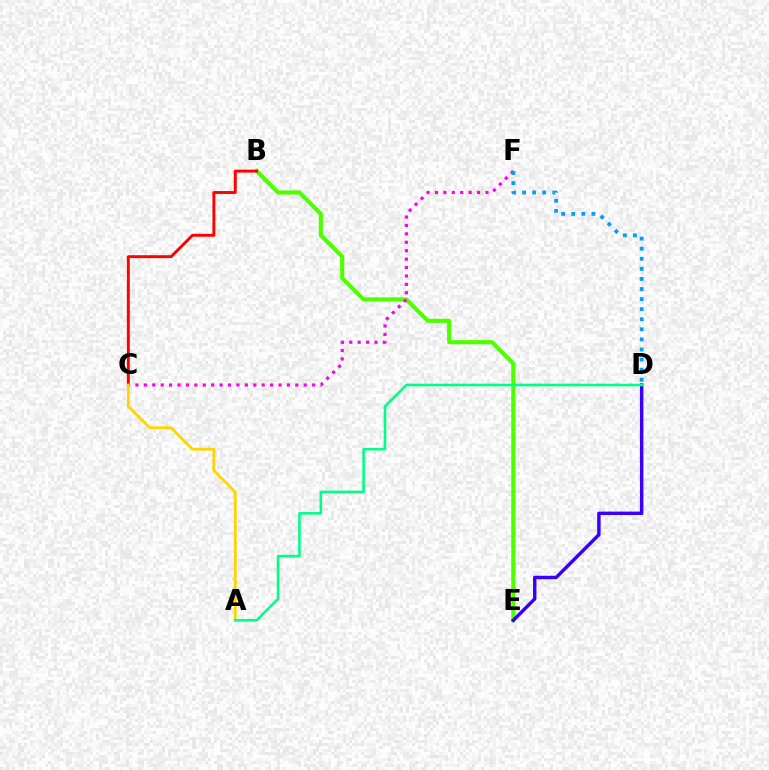{('B', 'E'): [{'color': '#4fff00', 'line_style': 'solid', 'thickness': 2.99}], ('C', 'F'): [{'color': '#ff00ed', 'line_style': 'dotted', 'thickness': 2.29}], ('B', 'C'): [{'color': '#ff0000', 'line_style': 'solid', 'thickness': 2.09}], ('D', 'E'): [{'color': '#3700ff', 'line_style': 'solid', 'thickness': 2.48}], ('A', 'C'): [{'color': '#ffd500', 'line_style': 'solid', 'thickness': 2.02}], ('D', 'F'): [{'color': '#009eff', 'line_style': 'dotted', 'thickness': 2.74}], ('A', 'D'): [{'color': '#00ff86', 'line_style': 'solid', 'thickness': 1.87}]}